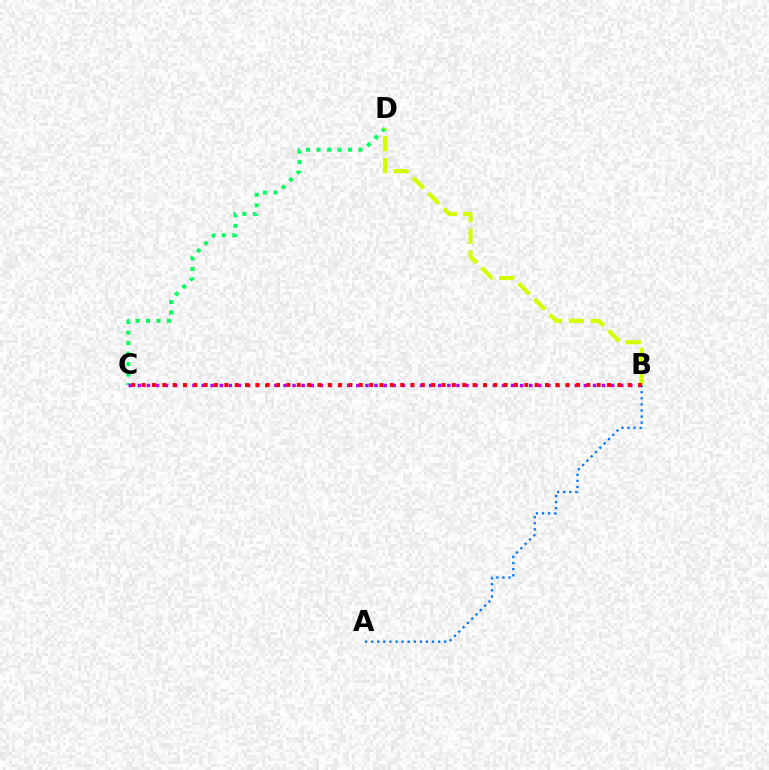{('A', 'B'): [{'color': '#0074ff', 'line_style': 'dotted', 'thickness': 1.65}], ('C', 'D'): [{'color': '#00ff5c', 'line_style': 'dotted', 'thickness': 2.85}], ('B', 'C'): [{'color': '#b900ff', 'line_style': 'dotted', 'thickness': 2.47}, {'color': '#ff0000', 'line_style': 'dotted', 'thickness': 2.81}], ('B', 'D'): [{'color': '#d1ff00', 'line_style': 'dashed', 'thickness': 2.97}]}